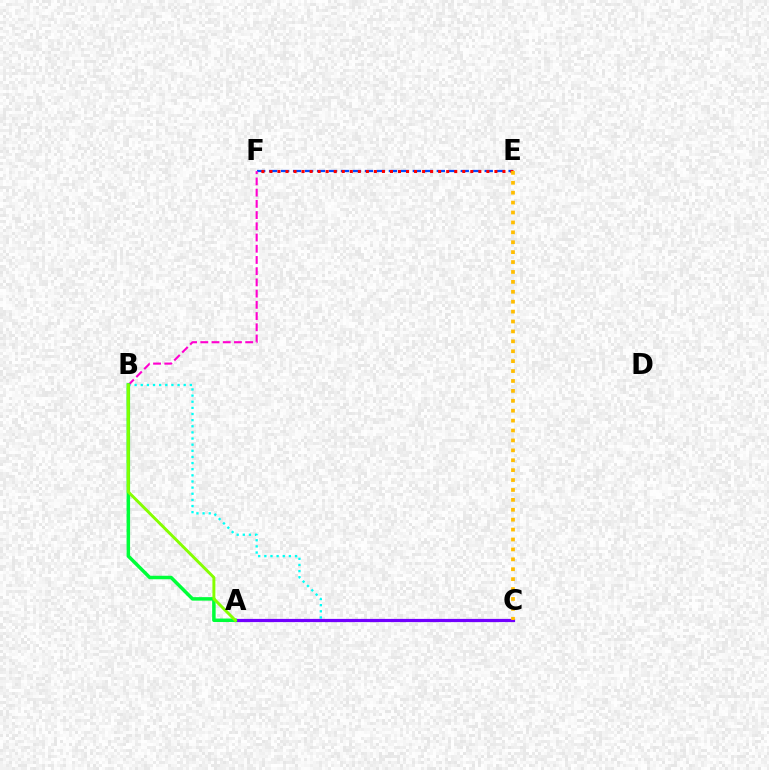{('E', 'F'): [{'color': '#004bff', 'line_style': 'dashed', 'thickness': 1.63}, {'color': '#ff0000', 'line_style': 'dotted', 'thickness': 2.18}], ('B', 'C'): [{'color': '#00fff6', 'line_style': 'dotted', 'thickness': 1.67}], ('B', 'F'): [{'color': '#ff00cf', 'line_style': 'dashed', 'thickness': 1.52}], ('A', 'C'): [{'color': '#7200ff', 'line_style': 'solid', 'thickness': 2.31}], ('C', 'E'): [{'color': '#ffbd00', 'line_style': 'dotted', 'thickness': 2.69}], ('A', 'B'): [{'color': '#00ff39', 'line_style': 'solid', 'thickness': 2.51}, {'color': '#84ff00', 'line_style': 'solid', 'thickness': 2.12}]}